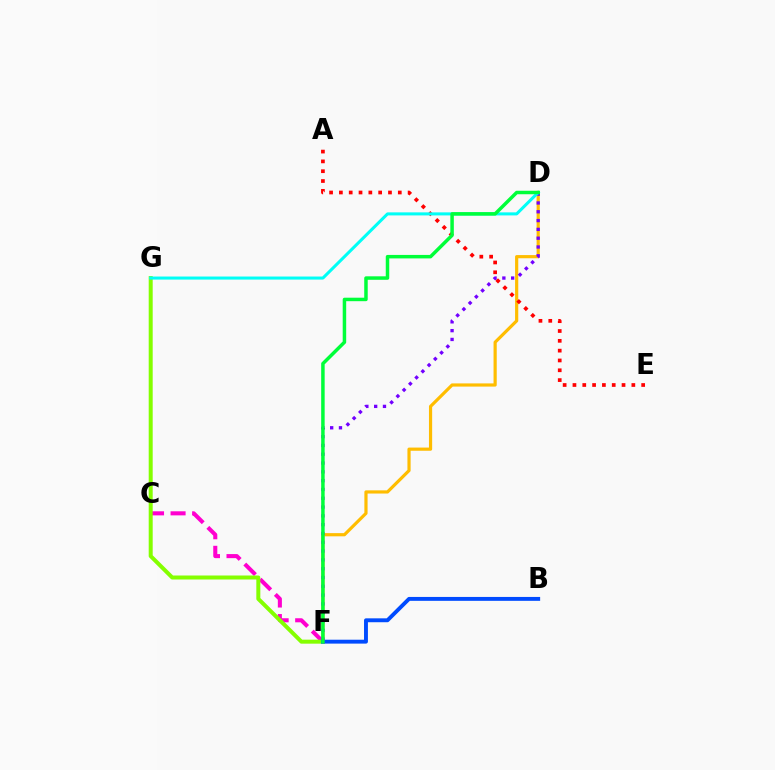{('D', 'F'): [{'color': '#ffbd00', 'line_style': 'solid', 'thickness': 2.29}, {'color': '#7200ff', 'line_style': 'dotted', 'thickness': 2.39}, {'color': '#00ff39', 'line_style': 'solid', 'thickness': 2.51}], ('C', 'F'): [{'color': '#ff00cf', 'line_style': 'dashed', 'thickness': 2.93}], ('F', 'G'): [{'color': '#84ff00', 'line_style': 'solid', 'thickness': 2.87}], ('B', 'F'): [{'color': '#004bff', 'line_style': 'solid', 'thickness': 2.8}], ('A', 'E'): [{'color': '#ff0000', 'line_style': 'dotted', 'thickness': 2.67}], ('D', 'G'): [{'color': '#00fff6', 'line_style': 'solid', 'thickness': 2.2}]}